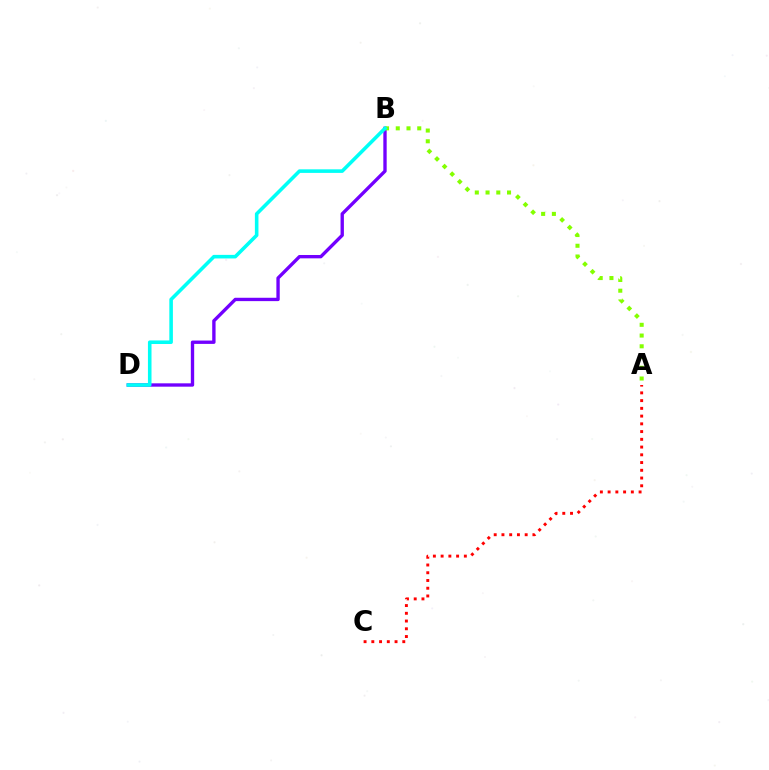{('A', 'C'): [{'color': '#ff0000', 'line_style': 'dotted', 'thickness': 2.1}], ('B', 'D'): [{'color': '#7200ff', 'line_style': 'solid', 'thickness': 2.41}, {'color': '#00fff6', 'line_style': 'solid', 'thickness': 2.57}], ('A', 'B'): [{'color': '#84ff00', 'line_style': 'dotted', 'thickness': 2.92}]}